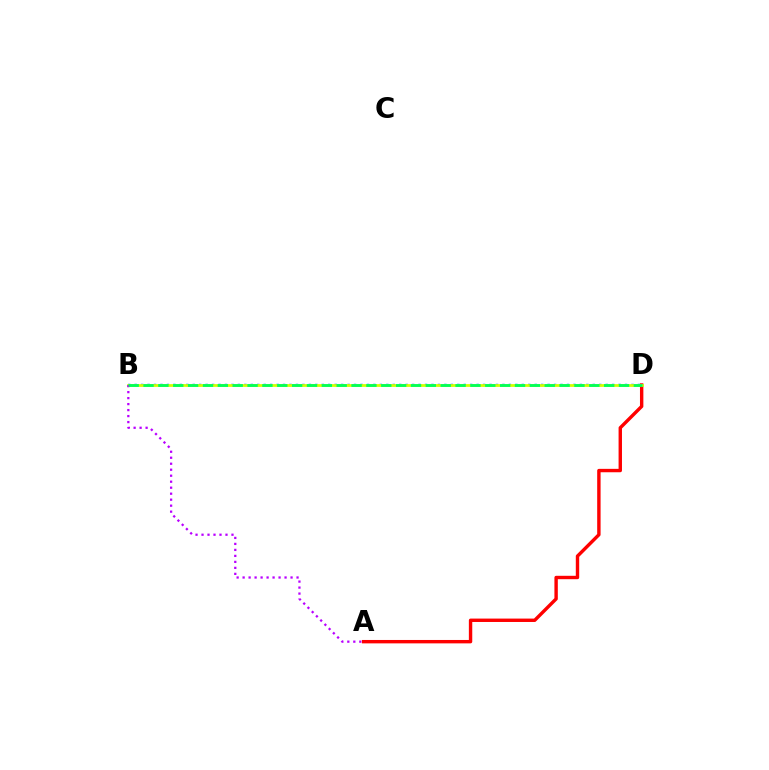{('A', 'D'): [{'color': '#ff0000', 'line_style': 'solid', 'thickness': 2.45}], ('B', 'D'): [{'color': '#0074ff', 'line_style': 'dotted', 'thickness': 1.75}, {'color': '#d1ff00', 'line_style': 'solid', 'thickness': 1.98}, {'color': '#00ff5c', 'line_style': 'dashed', 'thickness': 2.02}], ('A', 'B'): [{'color': '#b900ff', 'line_style': 'dotted', 'thickness': 1.63}]}